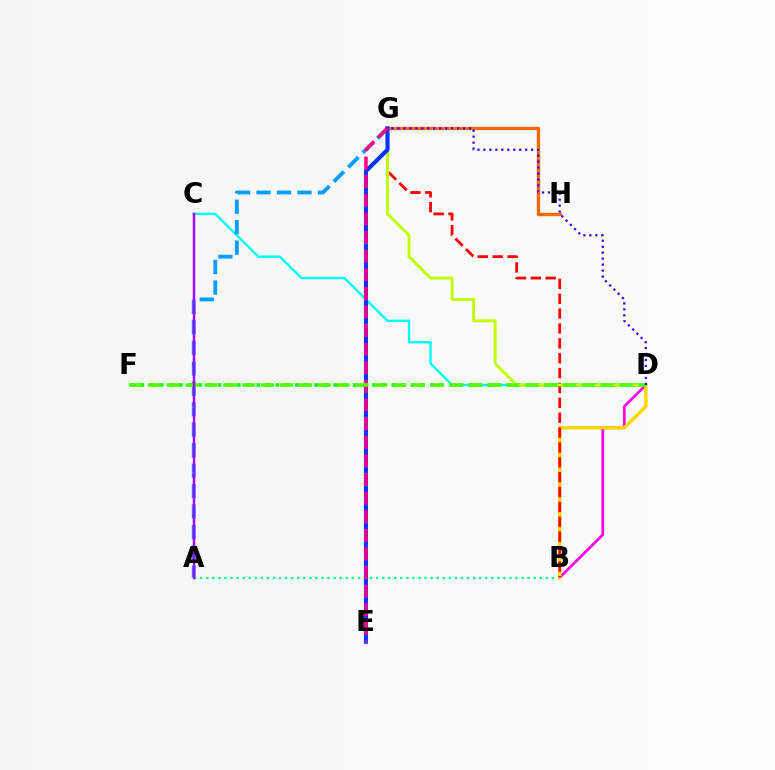{('A', 'B'): [{'color': '#00ff86', 'line_style': 'dotted', 'thickness': 1.65}], ('C', 'D'): [{'color': '#00fff6', 'line_style': 'solid', 'thickness': 1.72}], ('A', 'G'): [{'color': '#009eff', 'line_style': 'dashed', 'thickness': 2.78}], ('D', 'F'): [{'color': '#00ff1b', 'line_style': 'dotted', 'thickness': 2.62}, {'color': '#4fff00', 'line_style': 'dashed', 'thickness': 2.56}], ('B', 'D'): [{'color': '#ff00ed', 'line_style': 'solid', 'thickness': 1.97}, {'color': '#ffd500', 'line_style': 'solid', 'thickness': 2.42}], ('G', 'H'): [{'color': '#ff6a00', 'line_style': 'solid', 'thickness': 2.42}], ('B', 'G'): [{'color': '#ff0000', 'line_style': 'dashed', 'thickness': 2.02}], ('D', 'G'): [{'color': '#bfff00', 'line_style': 'solid', 'thickness': 2.09}, {'color': '#3700ff', 'line_style': 'dotted', 'thickness': 1.62}], ('E', 'G'): [{'color': '#0033ff', 'line_style': 'solid', 'thickness': 2.95}, {'color': '#ff0082', 'line_style': 'dashed', 'thickness': 2.53}], ('A', 'C'): [{'color': '#a700ff', 'line_style': 'solid', 'thickness': 1.78}]}